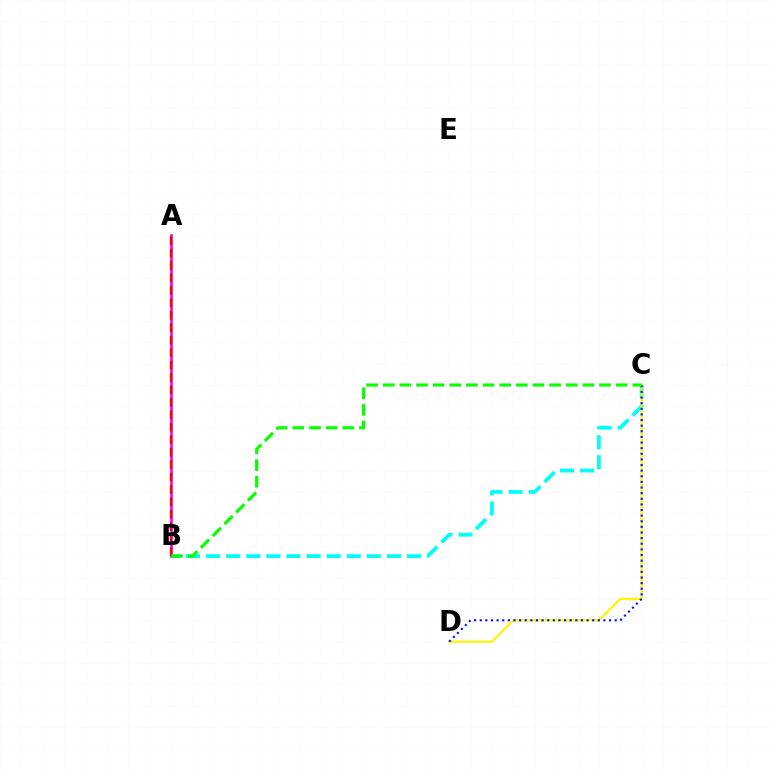{('A', 'B'): [{'color': '#ee00ff', 'line_style': 'solid', 'thickness': 1.88}, {'color': '#ff0000', 'line_style': 'dashed', 'thickness': 1.69}], ('B', 'C'): [{'color': '#00fff6', 'line_style': 'dashed', 'thickness': 2.73}, {'color': '#08ff00', 'line_style': 'dashed', 'thickness': 2.26}], ('C', 'D'): [{'color': '#fcf500', 'line_style': 'solid', 'thickness': 1.58}, {'color': '#0010ff', 'line_style': 'dotted', 'thickness': 1.53}]}